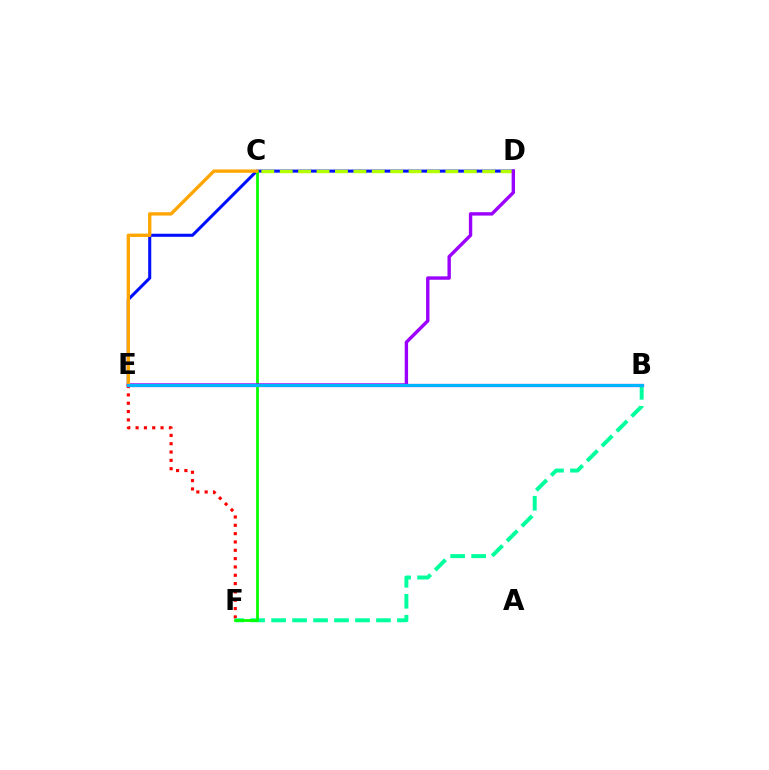{('E', 'F'): [{'color': '#ff0000', 'line_style': 'dotted', 'thickness': 2.26}], ('B', 'F'): [{'color': '#00ff9d', 'line_style': 'dashed', 'thickness': 2.85}], ('B', 'E'): [{'color': '#ff00bd', 'line_style': 'solid', 'thickness': 2.3}, {'color': '#00b5ff', 'line_style': 'solid', 'thickness': 2.27}], ('D', 'E'): [{'color': '#0010ff', 'line_style': 'solid', 'thickness': 2.2}, {'color': '#9b00ff', 'line_style': 'solid', 'thickness': 2.44}], ('C', 'D'): [{'color': '#b3ff00', 'line_style': 'dashed', 'thickness': 2.5}], ('C', 'F'): [{'color': '#08ff00', 'line_style': 'solid', 'thickness': 2.0}], ('C', 'E'): [{'color': '#ffa500', 'line_style': 'solid', 'thickness': 2.41}]}